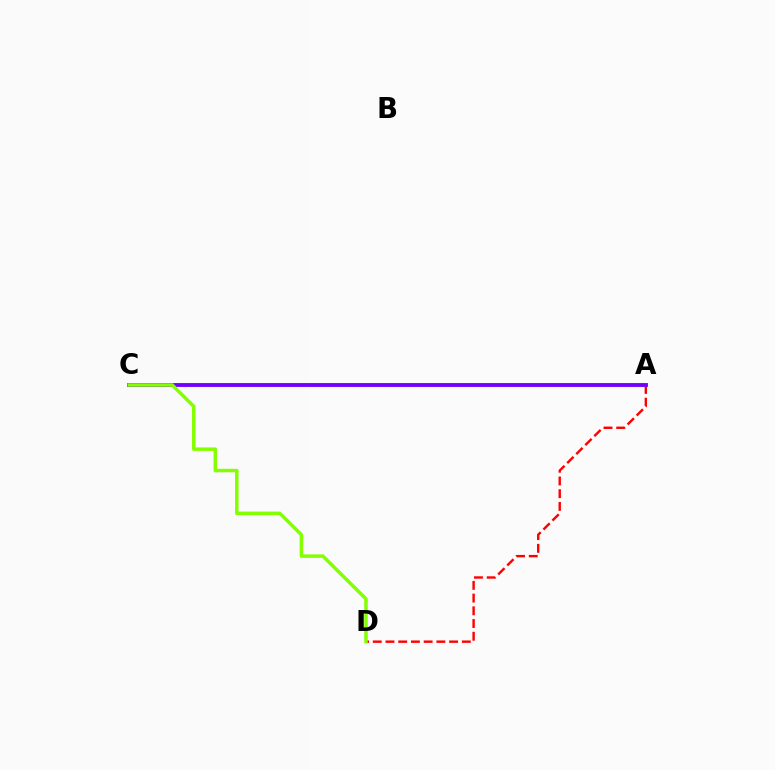{('A', 'C'): [{'color': '#00fff6', 'line_style': 'dashed', 'thickness': 1.61}, {'color': '#7200ff', 'line_style': 'solid', 'thickness': 2.78}], ('A', 'D'): [{'color': '#ff0000', 'line_style': 'dashed', 'thickness': 1.73}], ('C', 'D'): [{'color': '#84ff00', 'line_style': 'solid', 'thickness': 2.5}]}